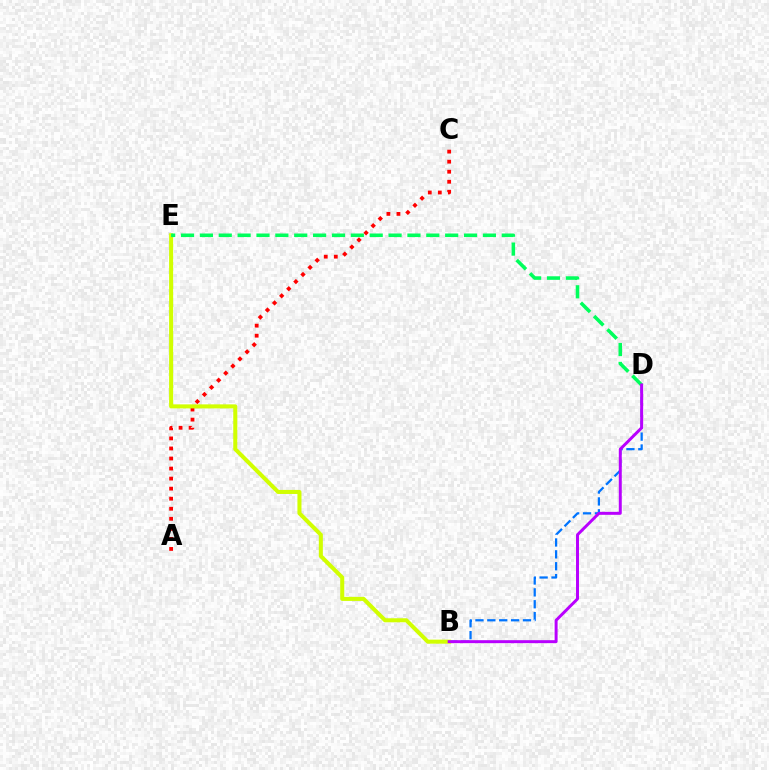{('A', 'C'): [{'color': '#ff0000', 'line_style': 'dotted', 'thickness': 2.73}], ('B', 'D'): [{'color': '#0074ff', 'line_style': 'dashed', 'thickness': 1.61}, {'color': '#b900ff', 'line_style': 'solid', 'thickness': 2.14}], ('B', 'E'): [{'color': '#d1ff00', 'line_style': 'solid', 'thickness': 2.91}], ('D', 'E'): [{'color': '#00ff5c', 'line_style': 'dashed', 'thickness': 2.56}]}